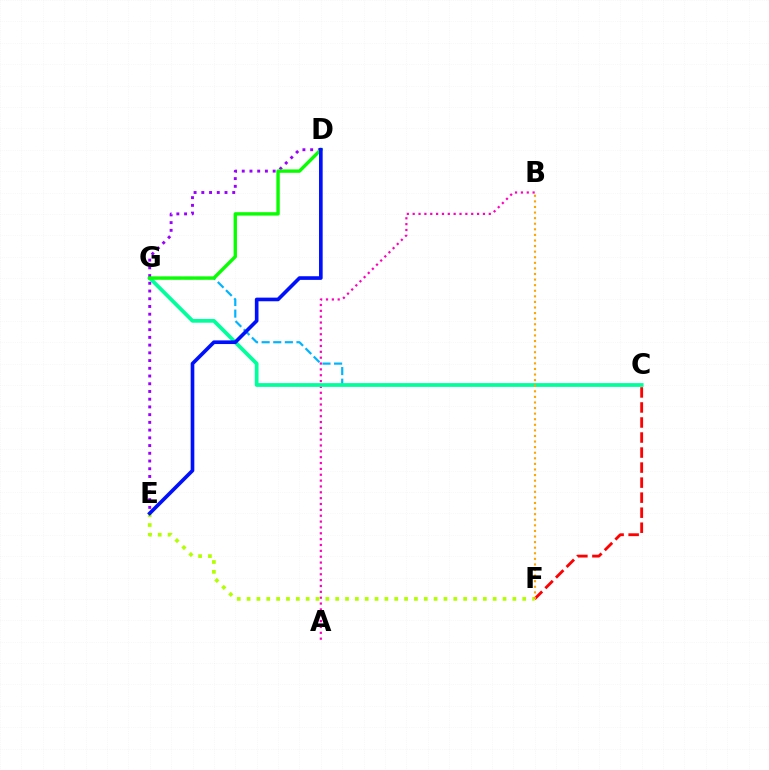{('A', 'B'): [{'color': '#ff00bd', 'line_style': 'dotted', 'thickness': 1.59}], ('E', 'F'): [{'color': '#b3ff00', 'line_style': 'dotted', 'thickness': 2.67}], ('C', 'G'): [{'color': '#00b5ff', 'line_style': 'dashed', 'thickness': 1.58}, {'color': '#00ff9d', 'line_style': 'solid', 'thickness': 2.7}], ('C', 'F'): [{'color': '#ff0000', 'line_style': 'dashed', 'thickness': 2.04}], ('B', 'F'): [{'color': '#ffa500', 'line_style': 'dotted', 'thickness': 1.52}], ('D', 'E'): [{'color': '#9b00ff', 'line_style': 'dotted', 'thickness': 2.1}, {'color': '#0010ff', 'line_style': 'solid', 'thickness': 2.62}], ('D', 'G'): [{'color': '#08ff00', 'line_style': 'solid', 'thickness': 2.43}]}